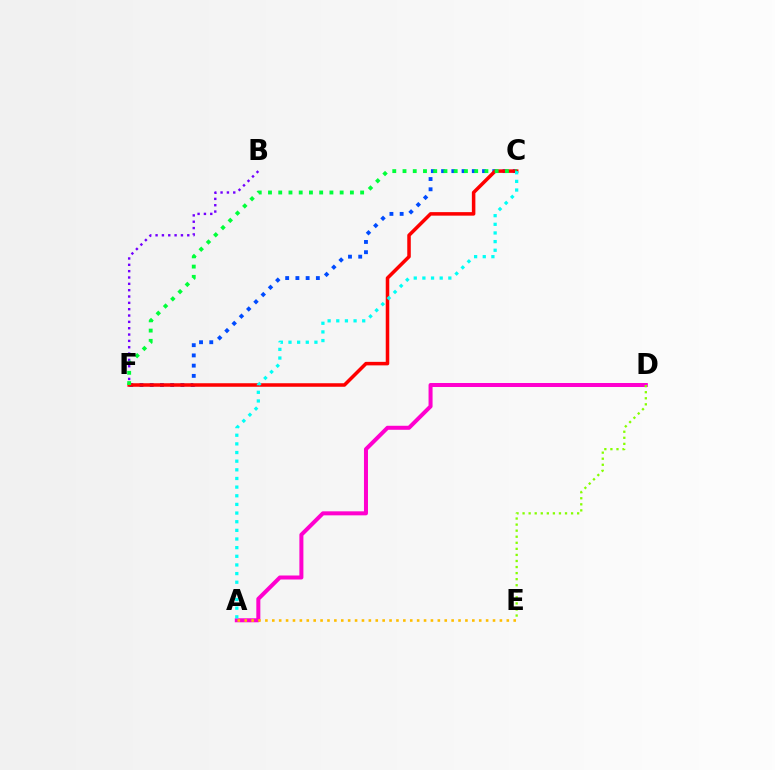{('B', 'F'): [{'color': '#7200ff', 'line_style': 'dotted', 'thickness': 1.72}], ('C', 'F'): [{'color': '#004bff', 'line_style': 'dotted', 'thickness': 2.78}, {'color': '#ff0000', 'line_style': 'solid', 'thickness': 2.54}, {'color': '#00ff39', 'line_style': 'dotted', 'thickness': 2.78}], ('A', 'D'): [{'color': '#ff00cf', 'line_style': 'solid', 'thickness': 2.89}], ('D', 'E'): [{'color': '#84ff00', 'line_style': 'dotted', 'thickness': 1.65}], ('A', 'E'): [{'color': '#ffbd00', 'line_style': 'dotted', 'thickness': 1.87}], ('A', 'C'): [{'color': '#00fff6', 'line_style': 'dotted', 'thickness': 2.35}]}